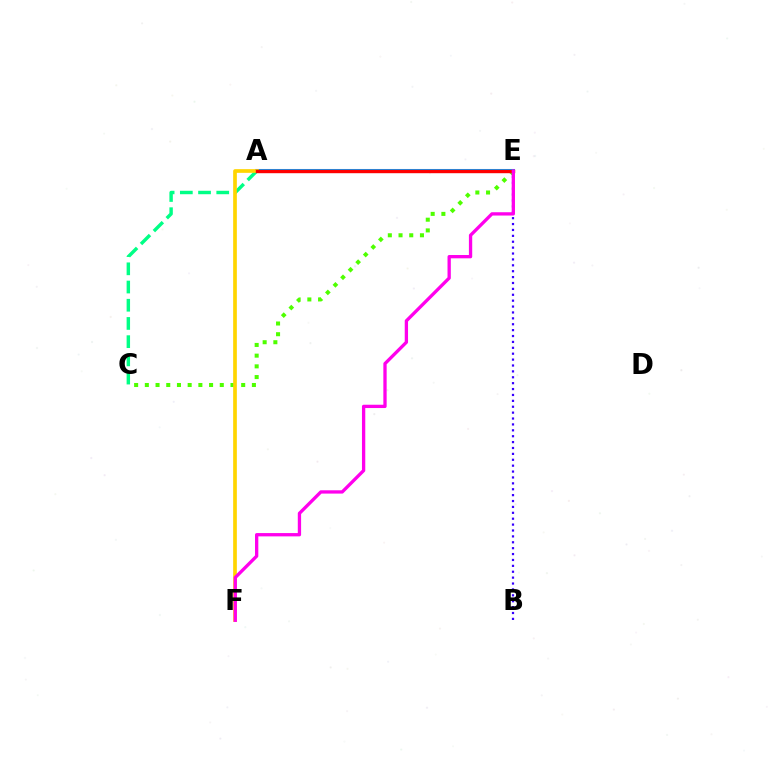{('C', 'E'): [{'color': '#4fff00', 'line_style': 'dotted', 'thickness': 2.91}], ('A', 'C'): [{'color': '#00ff86', 'line_style': 'dashed', 'thickness': 2.47}], ('A', 'E'): [{'color': '#009eff', 'line_style': 'solid', 'thickness': 2.91}, {'color': '#ff0000', 'line_style': 'solid', 'thickness': 2.43}], ('B', 'E'): [{'color': '#3700ff', 'line_style': 'dotted', 'thickness': 1.6}], ('A', 'F'): [{'color': '#ffd500', 'line_style': 'solid', 'thickness': 2.66}], ('E', 'F'): [{'color': '#ff00ed', 'line_style': 'solid', 'thickness': 2.38}]}